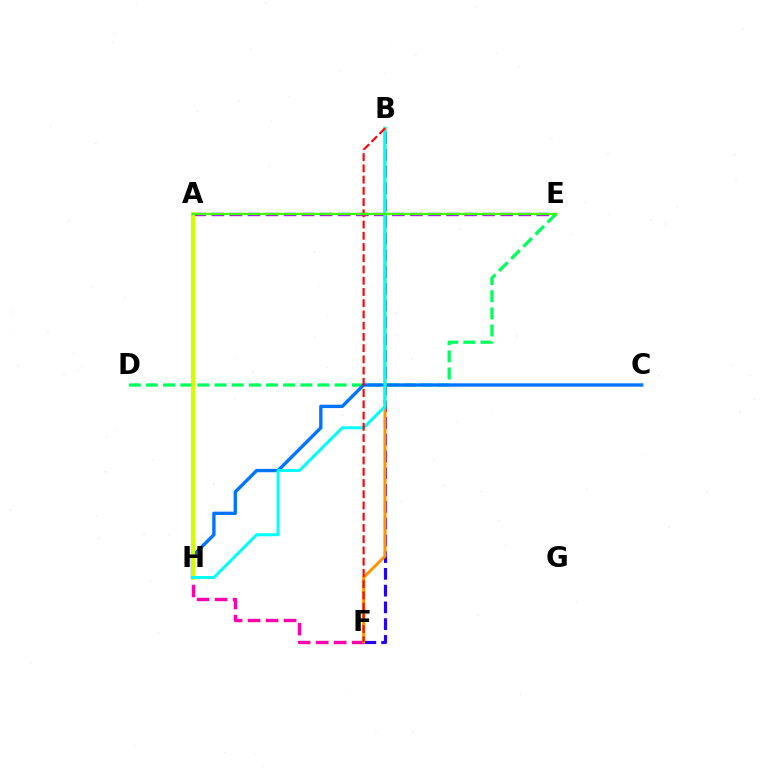{('A', 'E'): [{'color': '#b900ff', 'line_style': 'dashed', 'thickness': 2.45}, {'color': '#3dff00', 'line_style': 'solid', 'thickness': 1.68}], ('B', 'F'): [{'color': '#2500ff', 'line_style': 'dashed', 'thickness': 2.28}, {'color': '#ff9400', 'line_style': 'solid', 'thickness': 2.16}, {'color': '#ff0000', 'line_style': 'dashed', 'thickness': 1.53}], ('D', 'E'): [{'color': '#00ff5c', 'line_style': 'dashed', 'thickness': 2.33}], ('C', 'H'): [{'color': '#0074ff', 'line_style': 'solid', 'thickness': 2.42}], ('F', 'H'): [{'color': '#ff00ac', 'line_style': 'dashed', 'thickness': 2.45}], ('A', 'H'): [{'color': '#d1ff00', 'line_style': 'solid', 'thickness': 2.93}], ('B', 'H'): [{'color': '#00fff6', 'line_style': 'solid', 'thickness': 2.14}]}